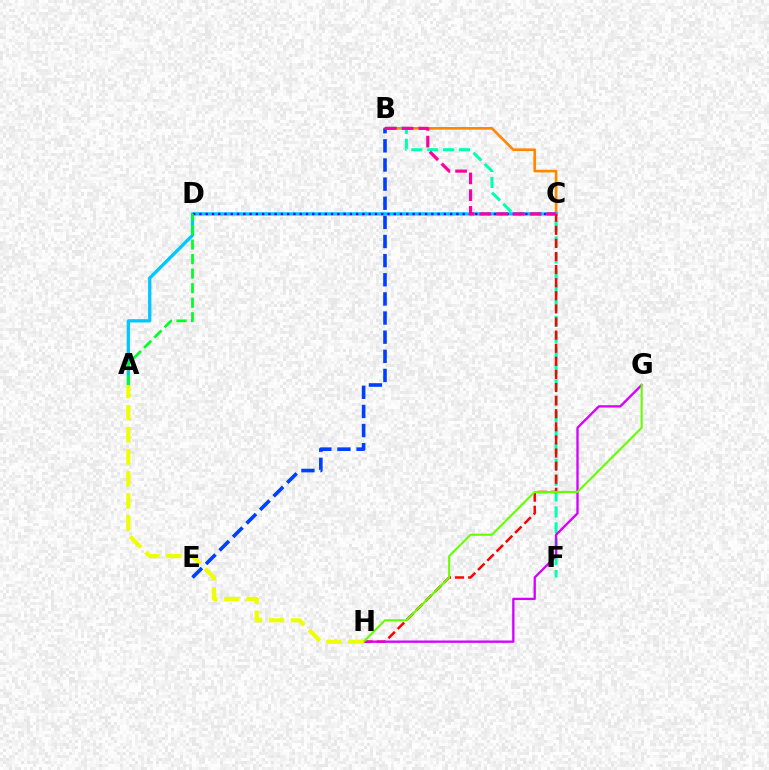{('B', 'C'): [{'color': '#ff8800', 'line_style': 'solid', 'thickness': 1.92}, {'color': '#ff00a0', 'line_style': 'dashed', 'thickness': 2.28}], ('B', 'F'): [{'color': '#00ffaf', 'line_style': 'dashed', 'thickness': 2.16}], ('A', 'C'): [{'color': '#00c7ff', 'line_style': 'solid', 'thickness': 2.37}], ('C', 'D'): [{'color': '#4f00ff', 'line_style': 'dotted', 'thickness': 1.7}], ('C', 'H'): [{'color': '#ff0000', 'line_style': 'dashed', 'thickness': 1.78}], ('B', 'E'): [{'color': '#003fff', 'line_style': 'dashed', 'thickness': 2.6}], ('A', 'D'): [{'color': '#00ff27', 'line_style': 'dashed', 'thickness': 1.98}], ('G', 'H'): [{'color': '#d600ff', 'line_style': 'solid', 'thickness': 1.68}, {'color': '#66ff00', 'line_style': 'solid', 'thickness': 1.52}], ('A', 'H'): [{'color': '#eeff00', 'line_style': 'dashed', 'thickness': 3.0}]}